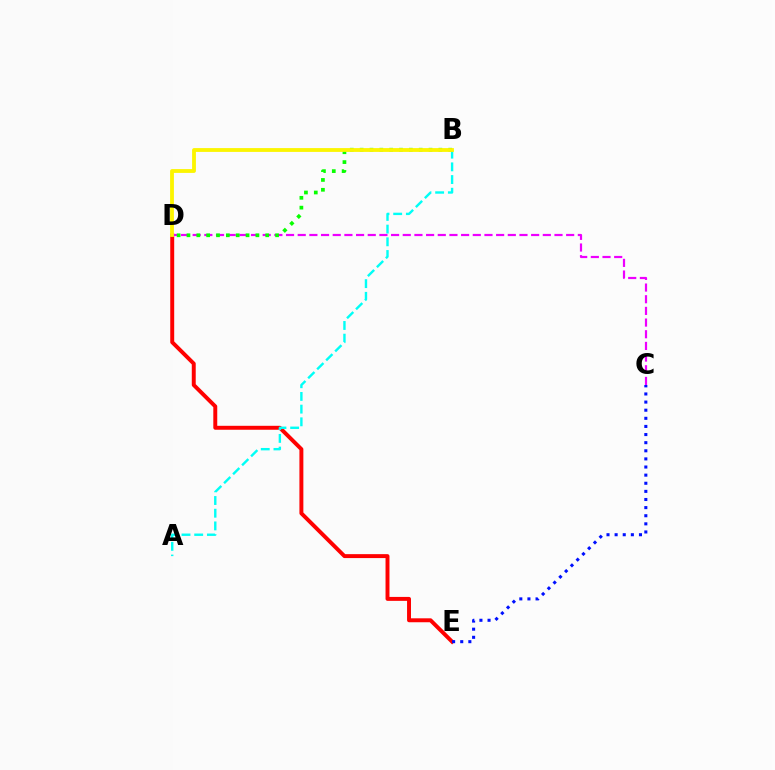{('D', 'E'): [{'color': '#ff0000', 'line_style': 'solid', 'thickness': 2.84}], ('C', 'D'): [{'color': '#ee00ff', 'line_style': 'dashed', 'thickness': 1.59}], ('C', 'E'): [{'color': '#0010ff', 'line_style': 'dotted', 'thickness': 2.21}], ('A', 'B'): [{'color': '#00fff6', 'line_style': 'dashed', 'thickness': 1.72}], ('B', 'D'): [{'color': '#08ff00', 'line_style': 'dotted', 'thickness': 2.68}, {'color': '#fcf500', 'line_style': 'solid', 'thickness': 2.75}]}